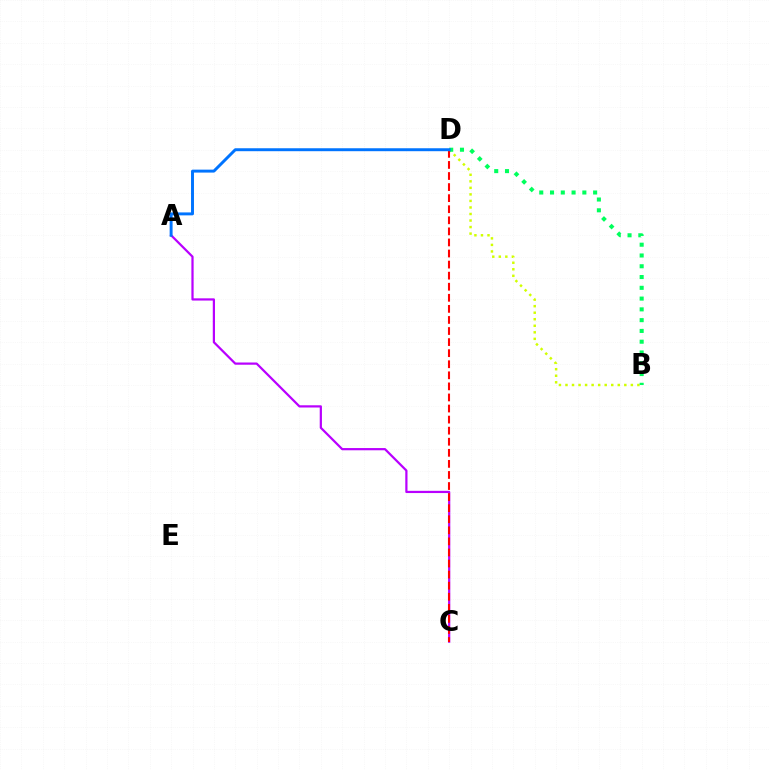{('B', 'D'): [{'color': '#d1ff00', 'line_style': 'dotted', 'thickness': 1.78}, {'color': '#00ff5c', 'line_style': 'dotted', 'thickness': 2.93}], ('A', 'C'): [{'color': '#b900ff', 'line_style': 'solid', 'thickness': 1.6}], ('C', 'D'): [{'color': '#ff0000', 'line_style': 'dashed', 'thickness': 1.5}], ('A', 'D'): [{'color': '#0074ff', 'line_style': 'solid', 'thickness': 2.12}]}